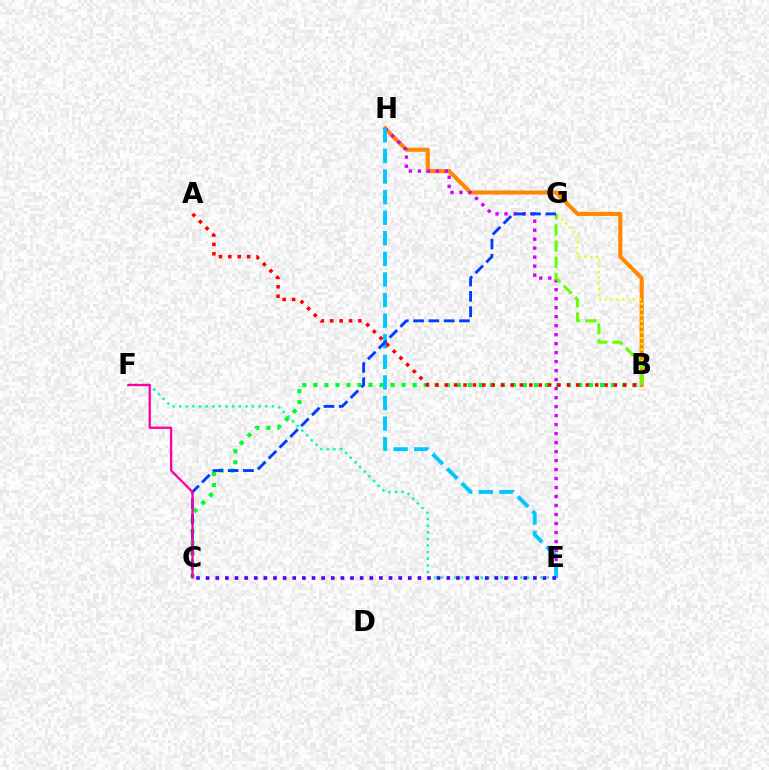{('E', 'F'): [{'color': '#00ffaf', 'line_style': 'dotted', 'thickness': 1.8}], ('B', 'H'): [{'color': '#ff8800', 'line_style': 'solid', 'thickness': 2.94}], ('B', 'G'): [{'color': '#eeff00', 'line_style': 'dotted', 'thickness': 1.56}, {'color': '#66ff00', 'line_style': 'dashed', 'thickness': 2.19}], ('E', 'H'): [{'color': '#d600ff', 'line_style': 'dotted', 'thickness': 2.44}, {'color': '#00c7ff', 'line_style': 'dashed', 'thickness': 2.8}], ('B', 'C'): [{'color': '#00ff27', 'line_style': 'dotted', 'thickness': 3.0}], ('C', 'G'): [{'color': '#003fff', 'line_style': 'dashed', 'thickness': 2.08}], ('C', 'E'): [{'color': '#4f00ff', 'line_style': 'dotted', 'thickness': 2.62}], ('A', 'B'): [{'color': '#ff0000', 'line_style': 'dotted', 'thickness': 2.55}], ('C', 'F'): [{'color': '#ff00a0', 'line_style': 'solid', 'thickness': 1.65}]}